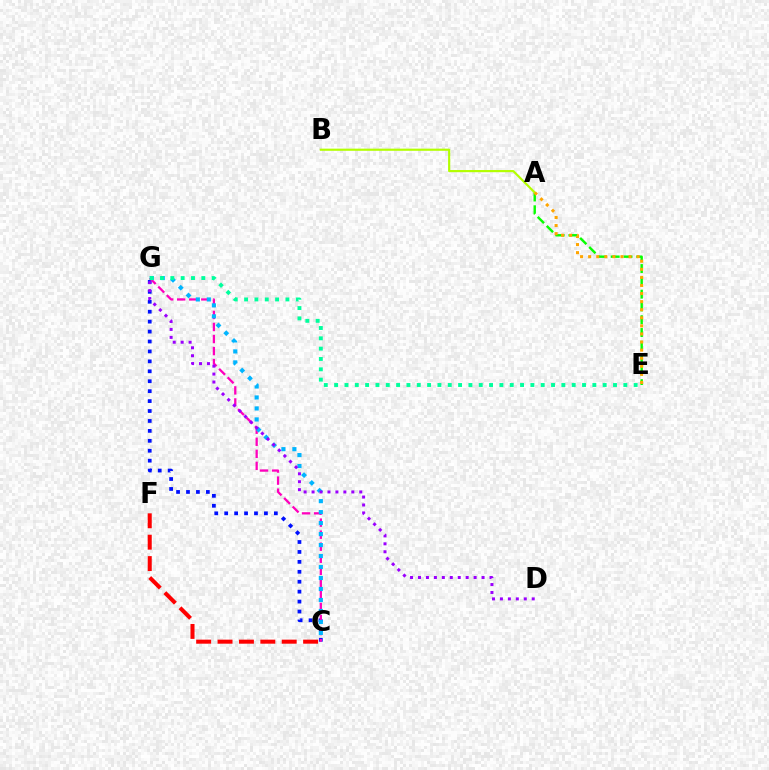{('C', 'G'): [{'color': '#0010ff', 'line_style': 'dotted', 'thickness': 2.7}, {'color': '#ff00bd', 'line_style': 'dashed', 'thickness': 1.64}, {'color': '#00b5ff', 'line_style': 'dotted', 'thickness': 2.98}], ('C', 'F'): [{'color': '#ff0000', 'line_style': 'dashed', 'thickness': 2.91}], ('A', 'E'): [{'color': '#08ff00', 'line_style': 'dashed', 'thickness': 1.74}, {'color': '#ffa500', 'line_style': 'dotted', 'thickness': 2.2}], ('A', 'B'): [{'color': '#b3ff00', 'line_style': 'solid', 'thickness': 1.56}], ('E', 'G'): [{'color': '#00ff9d', 'line_style': 'dotted', 'thickness': 2.81}], ('D', 'G'): [{'color': '#9b00ff', 'line_style': 'dotted', 'thickness': 2.16}]}